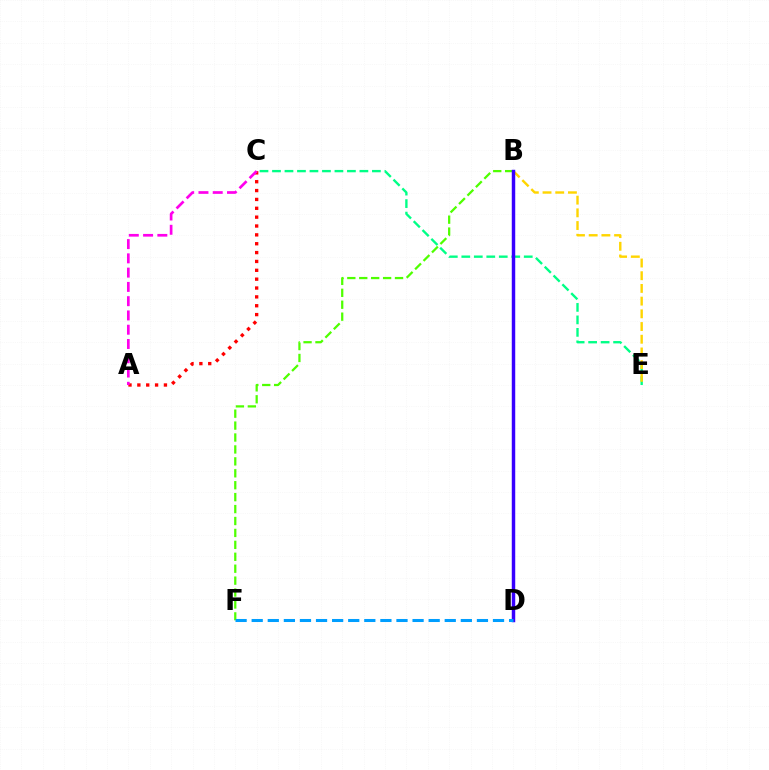{('C', 'E'): [{'color': '#00ff86', 'line_style': 'dashed', 'thickness': 1.7}], ('B', 'F'): [{'color': '#4fff00', 'line_style': 'dashed', 'thickness': 1.62}], ('A', 'C'): [{'color': '#ff0000', 'line_style': 'dotted', 'thickness': 2.41}, {'color': '#ff00ed', 'line_style': 'dashed', 'thickness': 1.94}], ('B', 'E'): [{'color': '#ffd500', 'line_style': 'dashed', 'thickness': 1.73}], ('B', 'D'): [{'color': '#3700ff', 'line_style': 'solid', 'thickness': 2.48}], ('D', 'F'): [{'color': '#009eff', 'line_style': 'dashed', 'thickness': 2.19}]}